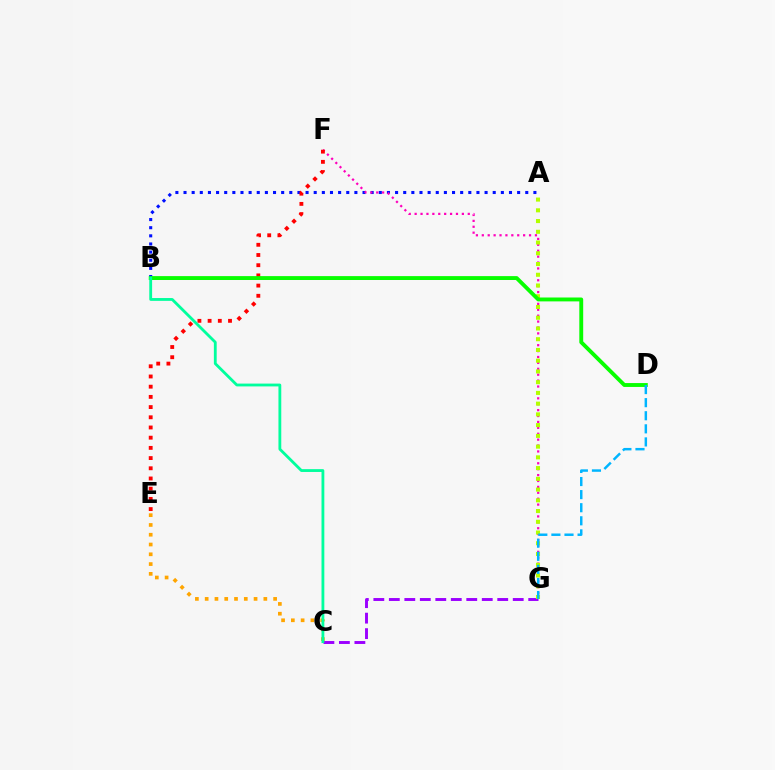{('A', 'B'): [{'color': '#0010ff', 'line_style': 'dotted', 'thickness': 2.21}], ('F', 'G'): [{'color': '#ff00bd', 'line_style': 'dotted', 'thickness': 1.6}], ('C', 'E'): [{'color': '#ffa500', 'line_style': 'dotted', 'thickness': 2.66}], ('C', 'G'): [{'color': '#9b00ff', 'line_style': 'dashed', 'thickness': 2.1}], ('A', 'G'): [{'color': '#b3ff00', 'line_style': 'dotted', 'thickness': 2.92}], ('E', 'F'): [{'color': '#ff0000', 'line_style': 'dotted', 'thickness': 2.77}], ('B', 'D'): [{'color': '#08ff00', 'line_style': 'solid', 'thickness': 2.8}], ('B', 'C'): [{'color': '#00ff9d', 'line_style': 'solid', 'thickness': 2.03}], ('D', 'G'): [{'color': '#00b5ff', 'line_style': 'dashed', 'thickness': 1.78}]}